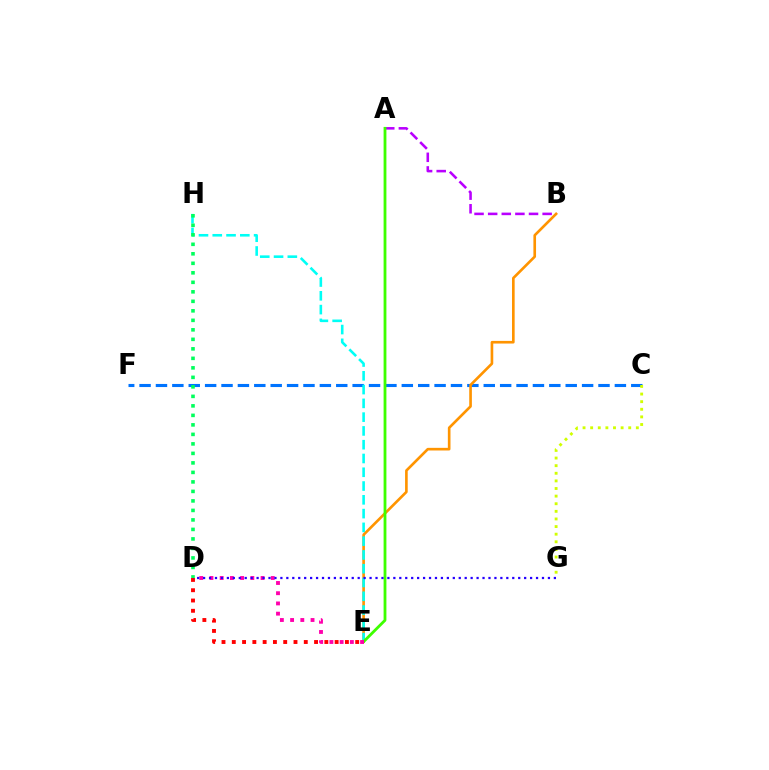{('D', 'E'): [{'color': '#ff0000', 'line_style': 'dotted', 'thickness': 2.79}, {'color': '#ff00ac', 'line_style': 'dotted', 'thickness': 2.78}], ('C', 'F'): [{'color': '#0074ff', 'line_style': 'dashed', 'thickness': 2.23}], ('A', 'B'): [{'color': '#b900ff', 'line_style': 'dashed', 'thickness': 1.85}], ('C', 'G'): [{'color': '#d1ff00', 'line_style': 'dotted', 'thickness': 2.07}], ('B', 'E'): [{'color': '#ff9400', 'line_style': 'solid', 'thickness': 1.9}], ('E', 'H'): [{'color': '#00fff6', 'line_style': 'dashed', 'thickness': 1.87}], ('A', 'E'): [{'color': '#3dff00', 'line_style': 'solid', 'thickness': 2.03}], ('D', 'G'): [{'color': '#2500ff', 'line_style': 'dotted', 'thickness': 1.62}], ('D', 'H'): [{'color': '#00ff5c', 'line_style': 'dotted', 'thickness': 2.58}]}